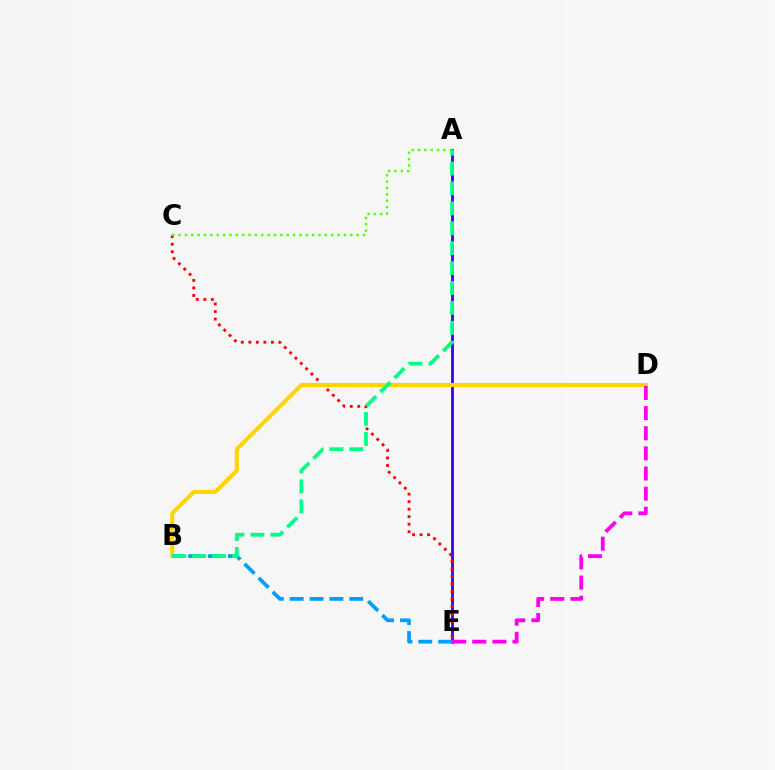{('A', 'E'): [{'color': '#3700ff', 'line_style': 'solid', 'thickness': 2.02}], ('C', 'E'): [{'color': '#ff0000', 'line_style': 'dotted', 'thickness': 2.04}], ('B', 'D'): [{'color': '#ffd500', 'line_style': 'solid', 'thickness': 2.95}], ('B', 'E'): [{'color': '#009eff', 'line_style': 'dashed', 'thickness': 2.7}], ('A', 'B'): [{'color': '#00ff86', 'line_style': 'dashed', 'thickness': 2.71}], ('D', 'E'): [{'color': '#ff00ed', 'line_style': 'dashed', 'thickness': 2.74}], ('A', 'C'): [{'color': '#4fff00', 'line_style': 'dotted', 'thickness': 1.73}]}